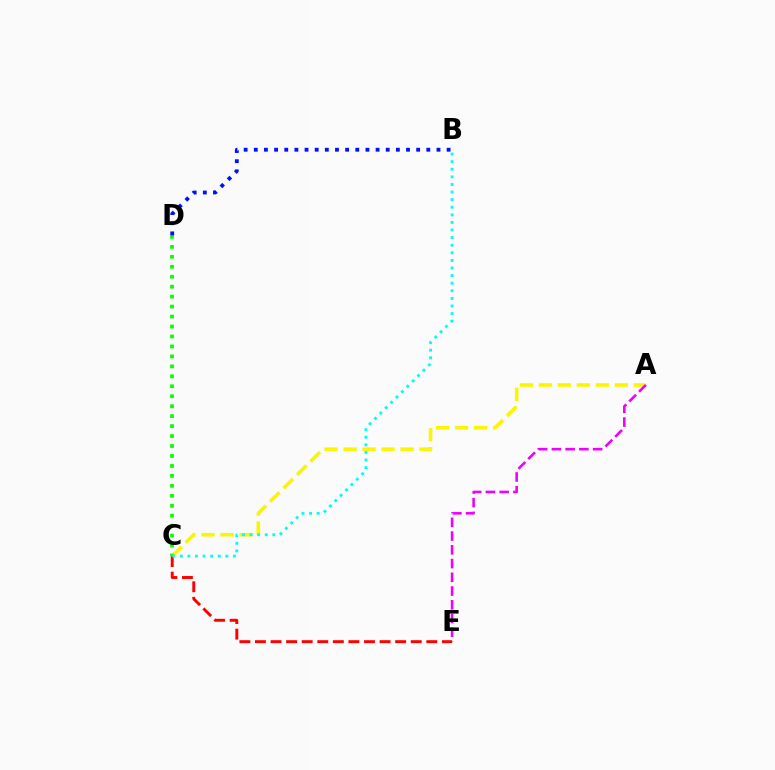{('A', 'C'): [{'color': '#fcf500', 'line_style': 'dashed', 'thickness': 2.58}], ('C', 'E'): [{'color': '#ff0000', 'line_style': 'dashed', 'thickness': 2.12}], ('C', 'D'): [{'color': '#08ff00', 'line_style': 'dotted', 'thickness': 2.71}], ('B', 'C'): [{'color': '#00fff6', 'line_style': 'dotted', 'thickness': 2.06}], ('A', 'E'): [{'color': '#ee00ff', 'line_style': 'dashed', 'thickness': 1.87}], ('B', 'D'): [{'color': '#0010ff', 'line_style': 'dotted', 'thickness': 2.76}]}